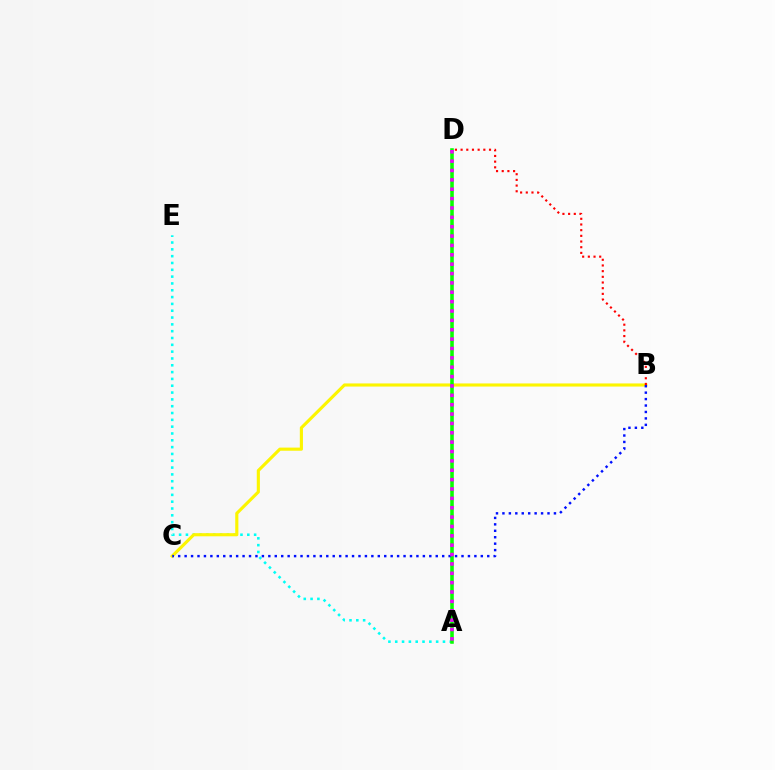{('A', 'E'): [{'color': '#00fff6', 'line_style': 'dotted', 'thickness': 1.85}], ('B', 'C'): [{'color': '#fcf500', 'line_style': 'solid', 'thickness': 2.25}, {'color': '#0010ff', 'line_style': 'dotted', 'thickness': 1.75}], ('A', 'D'): [{'color': '#08ff00', 'line_style': 'solid', 'thickness': 2.57}, {'color': '#ee00ff', 'line_style': 'dotted', 'thickness': 2.55}], ('B', 'D'): [{'color': '#ff0000', 'line_style': 'dotted', 'thickness': 1.54}]}